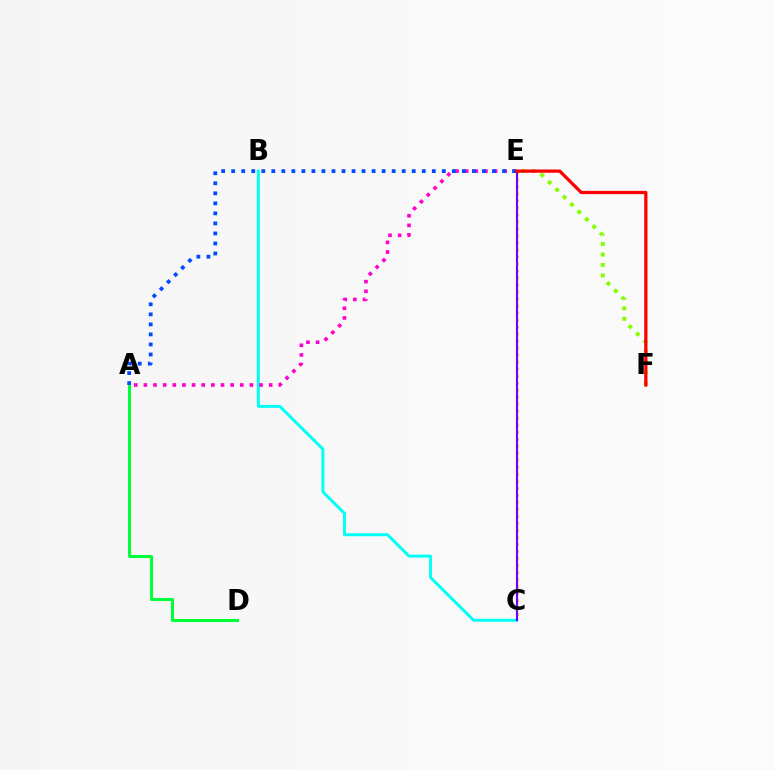{('B', 'C'): [{'color': '#00fff6', 'line_style': 'solid', 'thickness': 2.13}], ('A', 'E'): [{'color': '#ff00cf', 'line_style': 'dotted', 'thickness': 2.62}, {'color': '#004bff', 'line_style': 'dotted', 'thickness': 2.73}], ('A', 'D'): [{'color': '#00ff39', 'line_style': 'solid', 'thickness': 2.18}], ('C', 'E'): [{'color': '#ffbd00', 'line_style': 'dotted', 'thickness': 1.91}, {'color': '#7200ff', 'line_style': 'solid', 'thickness': 1.53}], ('E', 'F'): [{'color': '#84ff00', 'line_style': 'dotted', 'thickness': 2.84}, {'color': '#ff0000', 'line_style': 'solid', 'thickness': 2.34}]}